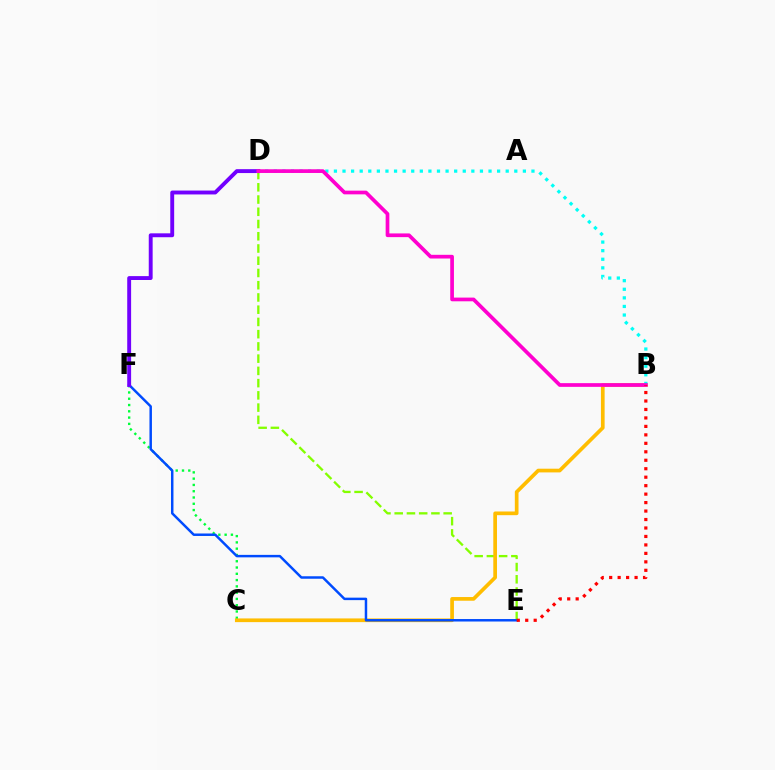{('C', 'F'): [{'color': '#00ff39', 'line_style': 'dotted', 'thickness': 1.71}], ('D', 'E'): [{'color': '#84ff00', 'line_style': 'dashed', 'thickness': 1.66}], ('B', 'C'): [{'color': '#ffbd00', 'line_style': 'solid', 'thickness': 2.66}], ('B', 'D'): [{'color': '#00fff6', 'line_style': 'dotted', 'thickness': 2.33}, {'color': '#ff00cf', 'line_style': 'solid', 'thickness': 2.67}], ('E', 'F'): [{'color': '#004bff', 'line_style': 'solid', 'thickness': 1.78}], ('D', 'F'): [{'color': '#7200ff', 'line_style': 'solid', 'thickness': 2.8}], ('B', 'E'): [{'color': '#ff0000', 'line_style': 'dotted', 'thickness': 2.3}]}